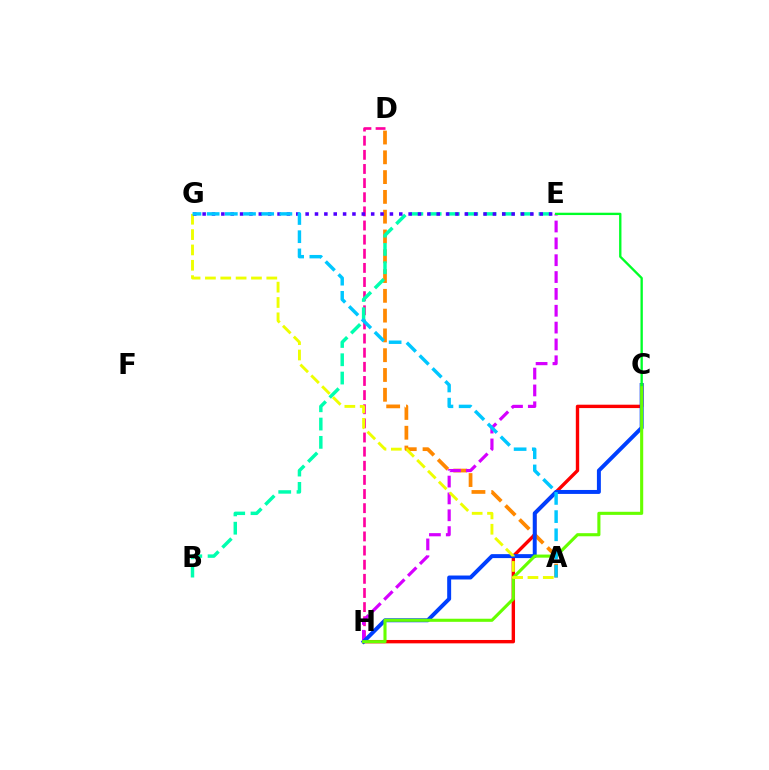{('A', 'D'): [{'color': '#ff8800', 'line_style': 'dashed', 'thickness': 2.69}], ('D', 'H'): [{'color': '#ff00a0', 'line_style': 'dashed', 'thickness': 1.92}], ('E', 'H'): [{'color': '#d600ff', 'line_style': 'dashed', 'thickness': 2.29}], ('C', 'H'): [{'color': '#ff0000', 'line_style': 'solid', 'thickness': 2.43}, {'color': '#003fff', 'line_style': 'solid', 'thickness': 2.85}, {'color': '#66ff00', 'line_style': 'solid', 'thickness': 2.23}], ('B', 'E'): [{'color': '#00ffaf', 'line_style': 'dashed', 'thickness': 2.48}], ('A', 'G'): [{'color': '#eeff00', 'line_style': 'dashed', 'thickness': 2.08}, {'color': '#00c7ff', 'line_style': 'dashed', 'thickness': 2.47}], ('C', 'E'): [{'color': '#00ff27', 'line_style': 'solid', 'thickness': 1.69}], ('E', 'G'): [{'color': '#4f00ff', 'line_style': 'dotted', 'thickness': 2.54}]}